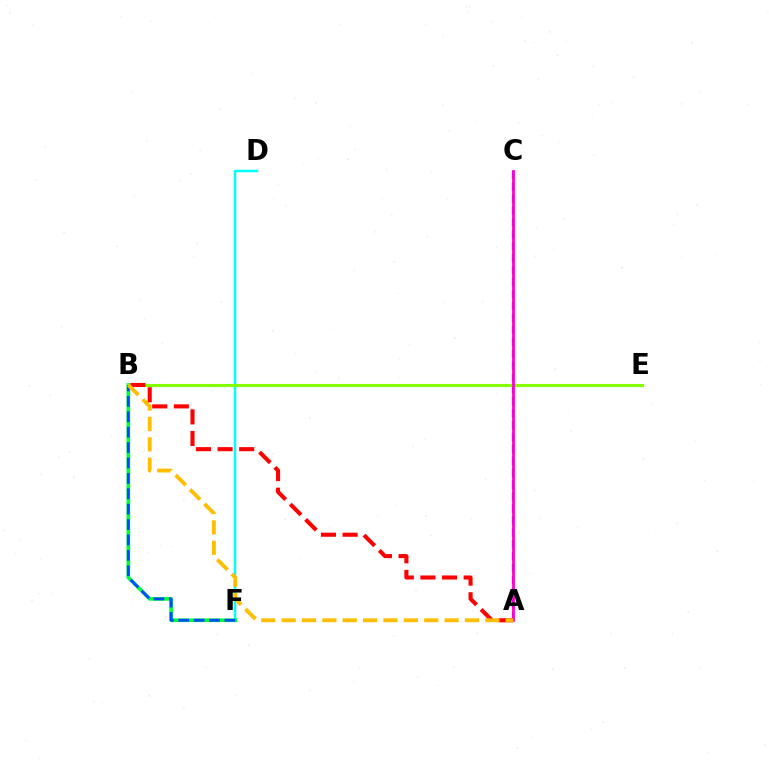{('A', 'C'): [{'color': '#7200ff', 'line_style': 'dashed', 'thickness': 1.62}, {'color': '#ff00cf', 'line_style': 'solid', 'thickness': 2.0}], ('D', 'F'): [{'color': '#00fff6', 'line_style': 'solid', 'thickness': 1.8}], ('B', 'F'): [{'color': '#00ff39', 'line_style': 'solid', 'thickness': 2.65}, {'color': '#004bff', 'line_style': 'dashed', 'thickness': 2.09}], ('B', 'E'): [{'color': '#84ff00', 'line_style': 'solid', 'thickness': 2.24}], ('A', 'B'): [{'color': '#ff0000', 'line_style': 'dashed', 'thickness': 2.94}, {'color': '#ffbd00', 'line_style': 'dashed', 'thickness': 2.77}]}